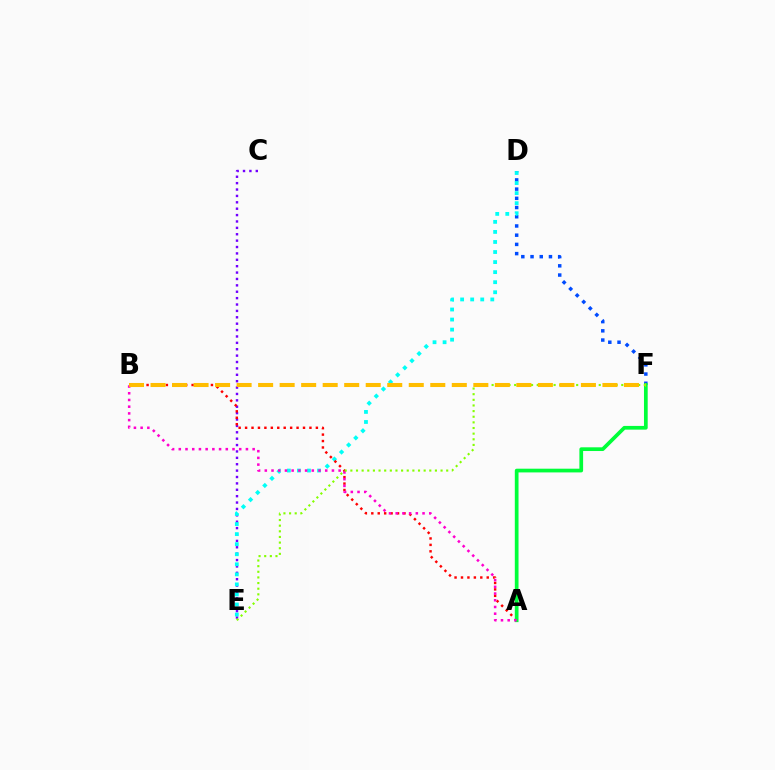{('D', 'F'): [{'color': '#004bff', 'line_style': 'dotted', 'thickness': 2.5}], ('C', 'E'): [{'color': '#7200ff', 'line_style': 'dotted', 'thickness': 1.74}], ('D', 'E'): [{'color': '#00fff6', 'line_style': 'dotted', 'thickness': 2.73}], ('A', 'B'): [{'color': '#ff0000', 'line_style': 'dotted', 'thickness': 1.75}, {'color': '#ff00cf', 'line_style': 'dotted', 'thickness': 1.82}], ('A', 'F'): [{'color': '#00ff39', 'line_style': 'solid', 'thickness': 2.68}], ('E', 'F'): [{'color': '#84ff00', 'line_style': 'dotted', 'thickness': 1.53}], ('B', 'F'): [{'color': '#ffbd00', 'line_style': 'dashed', 'thickness': 2.92}]}